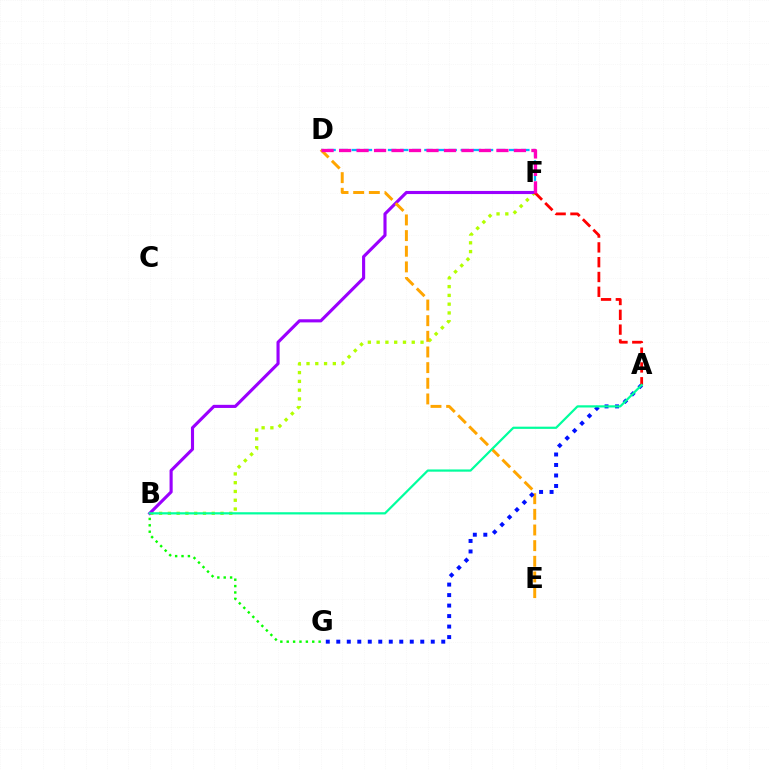{('B', 'G'): [{'color': '#08ff00', 'line_style': 'dotted', 'thickness': 1.73}], ('B', 'F'): [{'color': '#b3ff00', 'line_style': 'dotted', 'thickness': 2.38}, {'color': '#9b00ff', 'line_style': 'solid', 'thickness': 2.25}], ('D', 'F'): [{'color': '#00b5ff', 'line_style': 'dashed', 'thickness': 1.65}, {'color': '#ff00bd', 'line_style': 'dashed', 'thickness': 2.38}], ('D', 'E'): [{'color': '#ffa500', 'line_style': 'dashed', 'thickness': 2.13}], ('A', 'G'): [{'color': '#0010ff', 'line_style': 'dotted', 'thickness': 2.85}], ('A', 'F'): [{'color': '#ff0000', 'line_style': 'dashed', 'thickness': 2.01}], ('A', 'B'): [{'color': '#00ff9d', 'line_style': 'solid', 'thickness': 1.59}]}